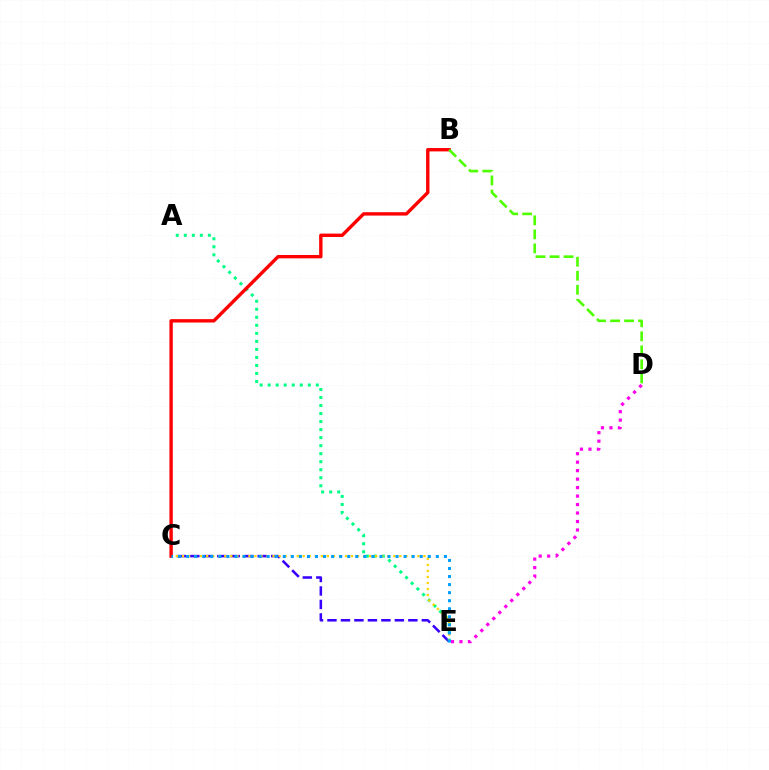{('C', 'E'): [{'color': '#3700ff', 'line_style': 'dashed', 'thickness': 1.83}, {'color': '#ffd500', 'line_style': 'dotted', 'thickness': 1.64}, {'color': '#009eff', 'line_style': 'dotted', 'thickness': 2.19}], ('D', 'E'): [{'color': '#ff00ed', 'line_style': 'dotted', 'thickness': 2.3}], ('A', 'E'): [{'color': '#00ff86', 'line_style': 'dotted', 'thickness': 2.18}], ('B', 'C'): [{'color': '#ff0000', 'line_style': 'solid', 'thickness': 2.43}], ('B', 'D'): [{'color': '#4fff00', 'line_style': 'dashed', 'thickness': 1.91}]}